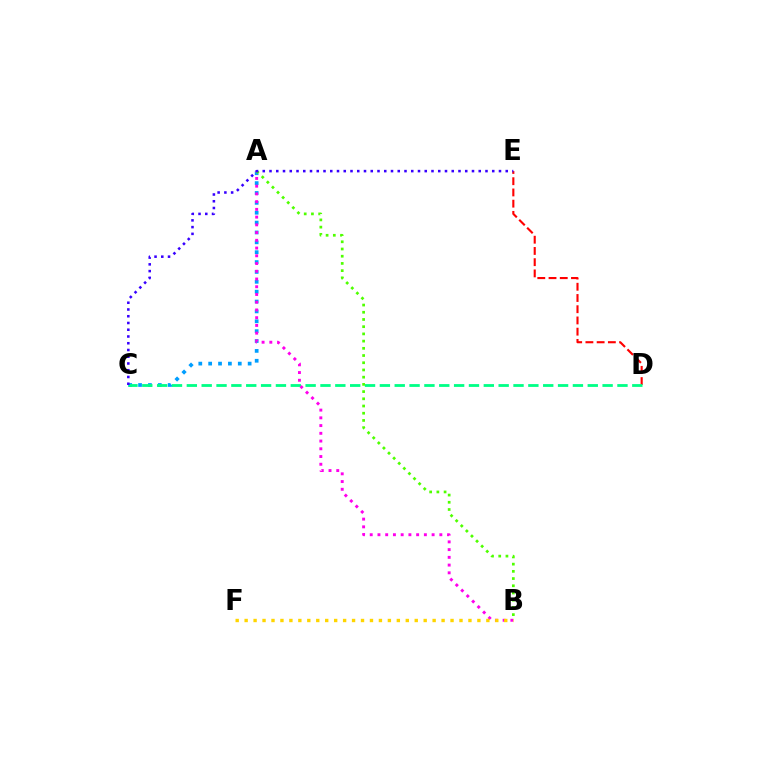{('A', 'C'): [{'color': '#009eff', 'line_style': 'dotted', 'thickness': 2.68}], ('D', 'E'): [{'color': '#ff0000', 'line_style': 'dashed', 'thickness': 1.53}], ('C', 'D'): [{'color': '#00ff86', 'line_style': 'dashed', 'thickness': 2.02}], ('A', 'B'): [{'color': '#ff00ed', 'line_style': 'dotted', 'thickness': 2.1}, {'color': '#4fff00', 'line_style': 'dotted', 'thickness': 1.96}], ('B', 'F'): [{'color': '#ffd500', 'line_style': 'dotted', 'thickness': 2.43}], ('C', 'E'): [{'color': '#3700ff', 'line_style': 'dotted', 'thickness': 1.83}]}